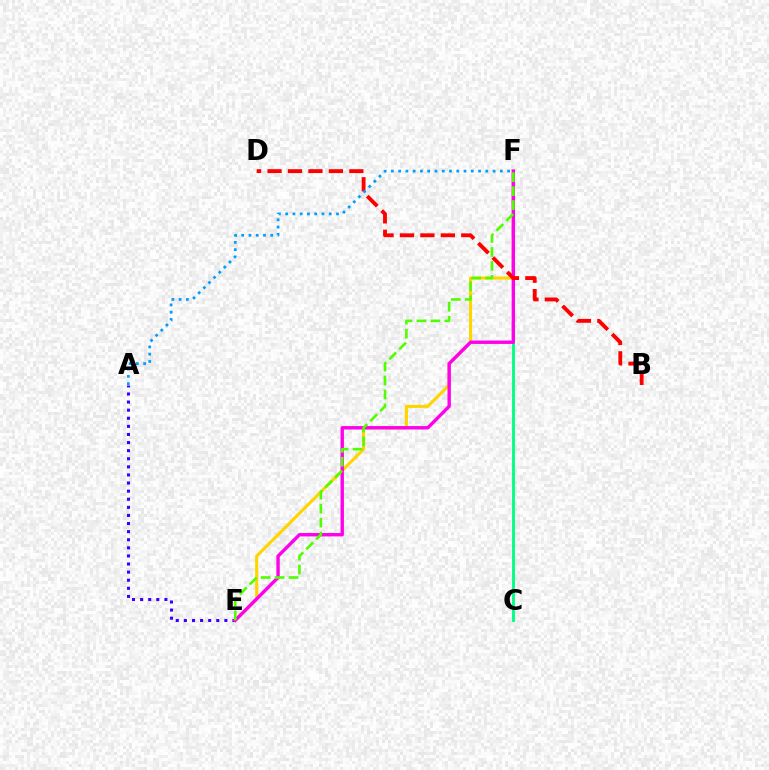{('A', 'E'): [{'color': '#3700ff', 'line_style': 'dotted', 'thickness': 2.2}], ('C', 'F'): [{'color': '#00ff86', 'line_style': 'solid', 'thickness': 2.06}], ('E', 'F'): [{'color': '#ffd500', 'line_style': 'solid', 'thickness': 2.23}, {'color': '#ff00ed', 'line_style': 'solid', 'thickness': 2.45}, {'color': '#4fff00', 'line_style': 'dashed', 'thickness': 1.89}], ('B', 'D'): [{'color': '#ff0000', 'line_style': 'dashed', 'thickness': 2.78}], ('A', 'F'): [{'color': '#009eff', 'line_style': 'dotted', 'thickness': 1.97}]}